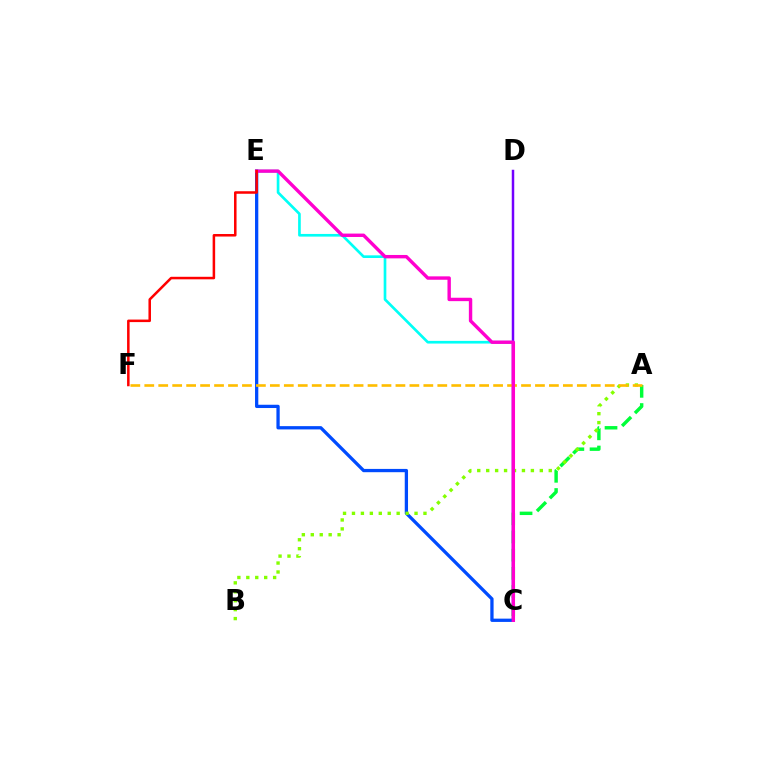{('C', 'D'): [{'color': '#7200ff', 'line_style': 'solid', 'thickness': 1.79}], ('C', 'E'): [{'color': '#004bff', 'line_style': 'solid', 'thickness': 2.36}, {'color': '#00fff6', 'line_style': 'solid', 'thickness': 1.92}, {'color': '#ff00cf', 'line_style': 'solid', 'thickness': 2.45}], ('A', 'C'): [{'color': '#00ff39', 'line_style': 'dashed', 'thickness': 2.47}], ('A', 'B'): [{'color': '#84ff00', 'line_style': 'dotted', 'thickness': 2.43}], ('A', 'F'): [{'color': '#ffbd00', 'line_style': 'dashed', 'thickness': 1.9}], ('E', 'F'): [{'color': '#ff0000', 'line_style': 'solid', 'thickness': 1.82}]}